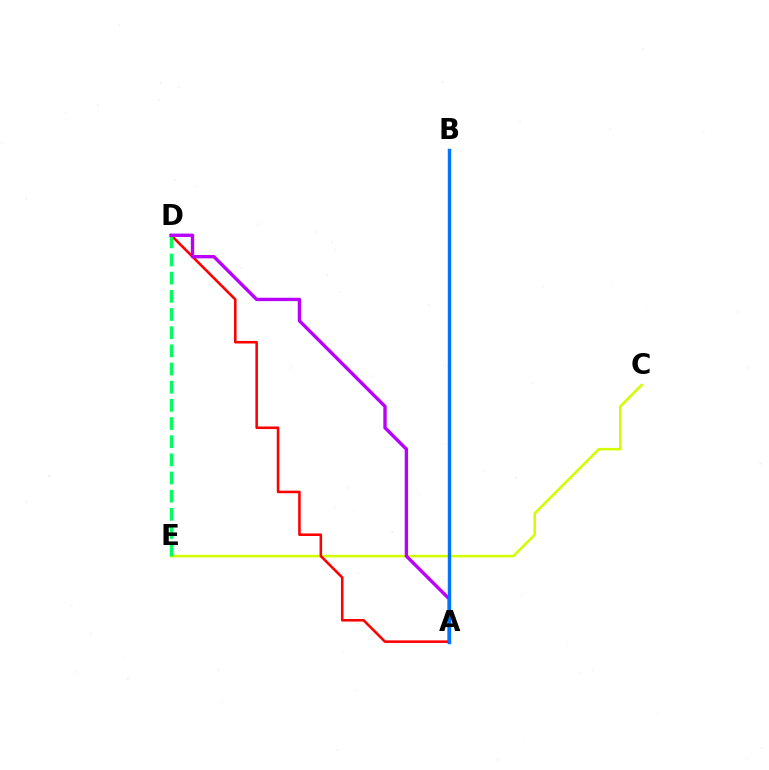{('C', 'E'): [{'color': '#d1ff00', 'line_style': 'solid', 'thickness': 1.84}], ('A', 'D'): [{'color': '#ff0000', 'line_style': 'solid', 'thickness': 1.85}, {'color': '#b900ff', 'line_style': 'solid', 'thickness': 2.43}], ('D', 'E'): [{'color': '#00ff5c', 'line_style': 'dashed', 'thickness': 2.47}], ('A', 'B'): [{'color': '#0074ff', 'line_style': 'solid', 'thickness': 2.47}]}